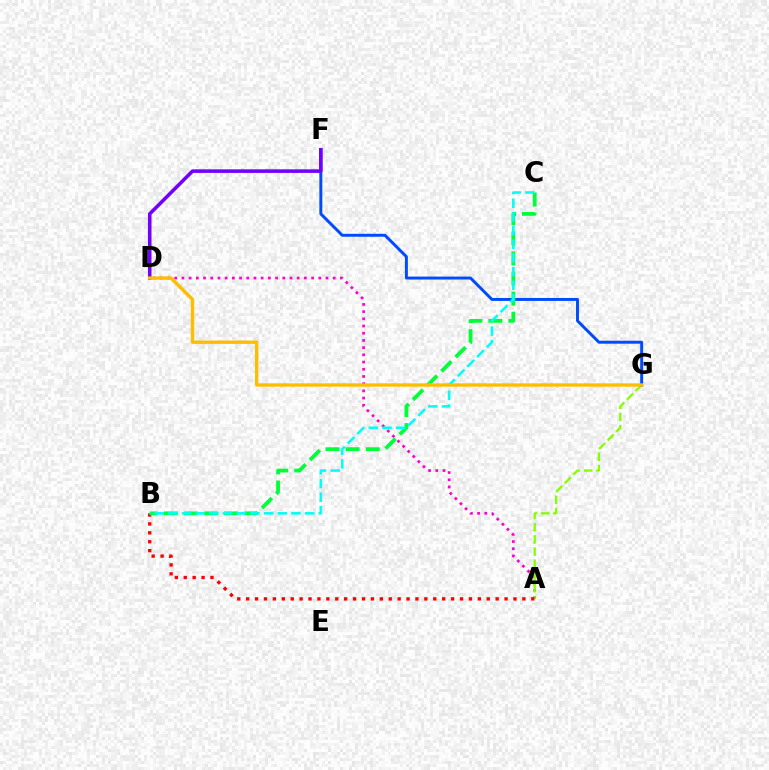{('A', 'D'): [{'color': '#ff00cf', 'line_style': 'dotted', 'thickness': 1.96}], ('A', 'G'): [{'color': '#84ff00', 'line_style': 'dashed', 'thickness': 1.66}], ('F', 'G'): [{'color': '#004bff', 'line_style': 'solid', 'thickness': 2.13}], ('A', 'B'): [{'color': '#ff0000', 'line_style': 'dotted', 'thickness': 2.42}], ('D', 'F'): [{'color': '#7200ff', 'line_style': 'solid', 'thickness': 2.57}], ('B', 'C'): [{'color': '#00ff39', 'line_style': 'dashed', 'thickness': 2.73}, {'color': '#00fff6', 'line_style': 'dashed', 'thickness': 1.86}], ('D', 'G'): [{'color': '#ffbd00', 'line_style': 'solid', 'thickness': 2.41}]}